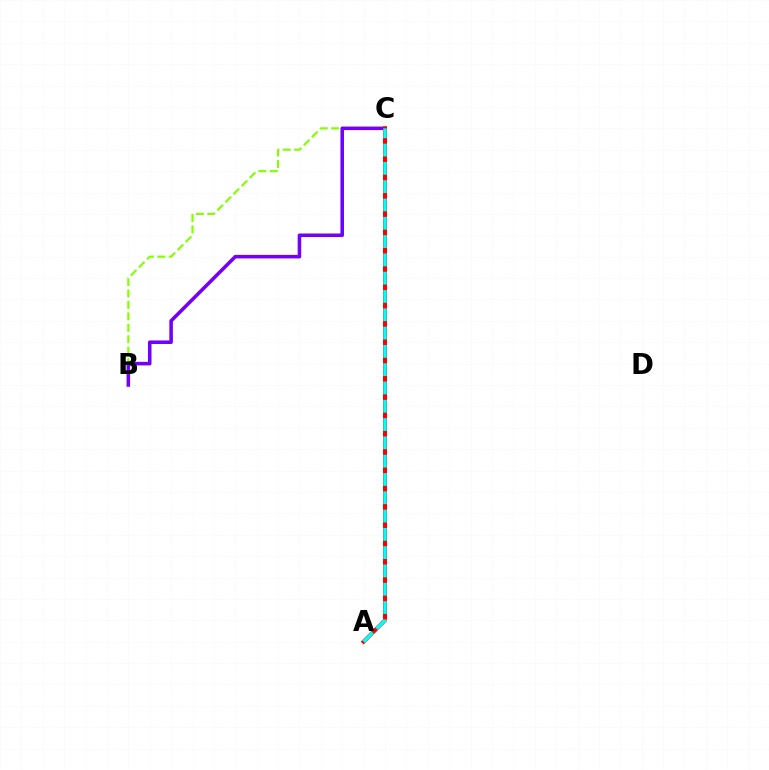{('B', 'C'): [{'color': '#84ff00', 'line_style': 'dashed', 'thickness': 1.56}, {'color': '#7200ff', 'line_style': 'solid', 'thickness': 2.56}], ('A', 'C'): [{'color': '#ff0000', 'line_style': 'solid', 'thickness': 2.87}, {'color': '#00fff6', 'line_style': 'dashed', 'thickness': 2.49}]}